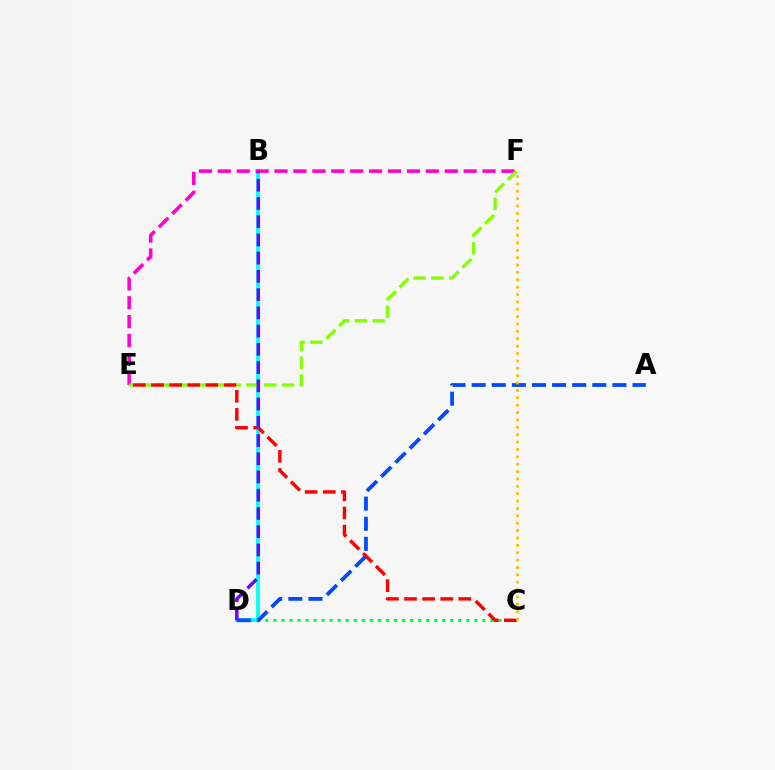{('B', 'D'): [{'color': '#00fff6', 'line_style': 'solid', 'thickness': 2.75}, {'color': '#7200ff', 'line_style': 'dashed', 'thickness': 2.48}], ('E', 'F'): [{'color': '#ff00cf', 'line_style': 'dashed', 'thickness': 2.57}, {'color': '#84ff00', 'line_style': 'dashed', 'thickness': 2.42}], ('C', 'D'): [{'color': '#00ff39', 'line_style': 'dotted', 'thickness': 2.18}], ('C', 'E'): [{'color': '#ff0000', 'line_style': 'dashed', 'thickness': 2.46}], ('A', 'D'): [{'color': '#004bff', 'line_style': 'dashed', 'thickness': 2.73}], ('C', 'F'): [{'color': '#ffbd00', 'line_style': 'dotted', 'thickness': 2.0}]}